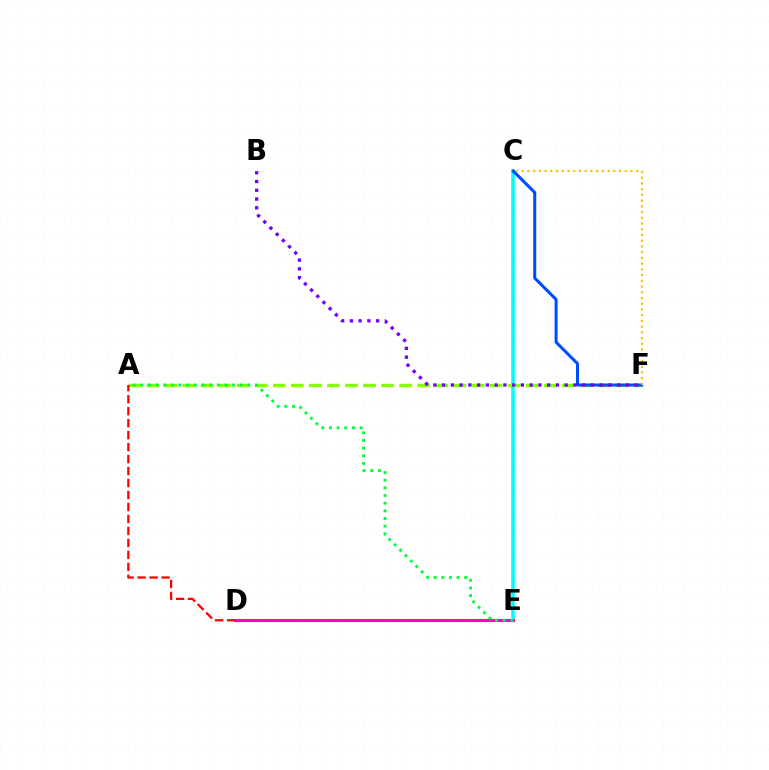{('C', 'E'): [{'color': '#00fff6', 'line_style': 'solid', 'thickness': 2.57}], ('D', 'E'): [{'color': '#ff00cf', 'line_style': 'solid', 'thickness': 2.22}], ('A', 'F'): [{'color': '#84ff00', 'line_style': 'dashed', 'thickness': 2.45}], ('A', 'E'): [{'color': '#00ff39', 'line_style': 'dotted', 'thickness': 2.08}], ('C', 'F'): [{'color': '#004bff', 'line_style': 'solid', 'thickness': 2.18}, {'color': '#ffbd00', 'line_style': 'dotted', 'thickness': 1.56}], ('A', 'D'): [{'color': '#ff0000', 'line_style': 'dashed', 'thickness': 1.63}], ('B', 'F'): [{'color': '#7200ff', 'line_style': 'dotted', 'thickness': 2.38}]}